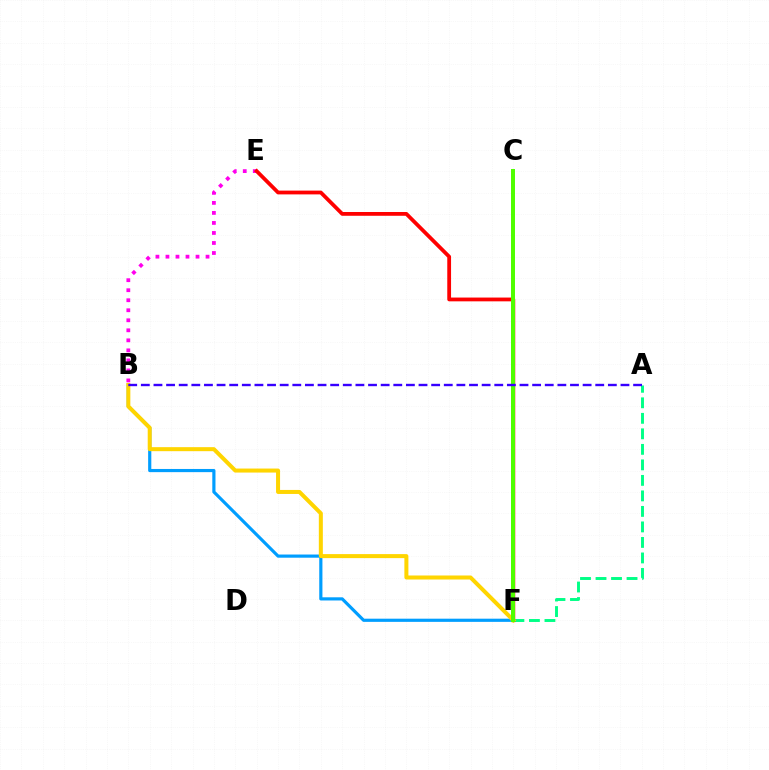{('A', 'F'): [{'color': '#00ff86', 'line_style': 'dashed', 'thickness': 2.11}], ('B', 'F'): [{'color': '#009eff', 'line_style': 'solid', 'thickness': 2.29}, {'color': '#ffd500', 'line_style': 'solid', 'thickness': 2.89}], ('B', 'E'): [{'color': '#ff00ed', 'line_style': 'dotted', 'thickness': 2.72}], ('E', 'F'): [{'color': '#ff0000', 'line_style': 'solid', 'thickness': 2.72}], ('C', 'F'): [{'color': '#4fff00', 'line_style': 'solid', 'thickness': 2.86}], ('A', 'B'): [{'color': '#3700ff', 'line_style': 'dashed', 'thickness': 1.71}]}